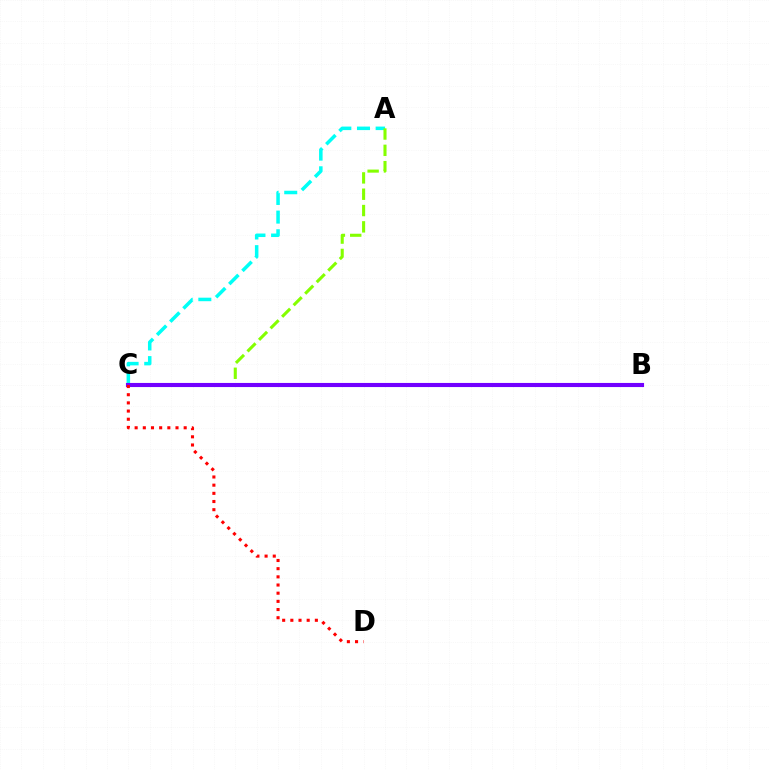{('A', 'C'): [{'color': '#00fff6', 'line_style': 'dashed', 'thickness': 2.53}, {'color': '#84ff00', 'line_style': 'dashed', 'thickness': 2.22}], ('B', 'C'): [{'color': '#7200ff', 'line_style': 'solid', 'thickness': 2.96}], ('C', 'D'): [{'color': '#ff0000', 'line_style': 'dotted', 'thickness': 2.22}]}